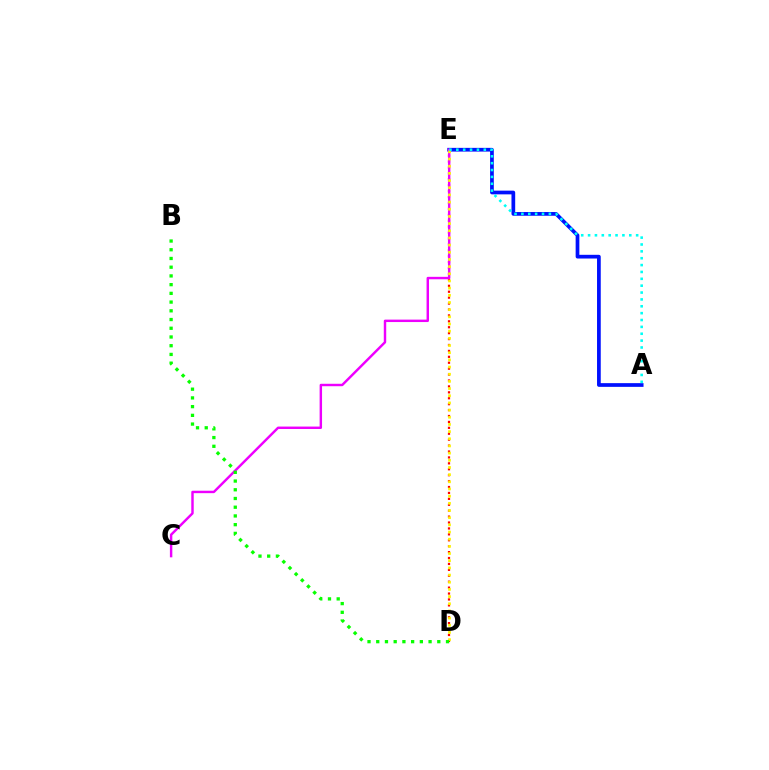{('A', 'E'): [{'color': '#0010ff', 'line_style': 'solid', 'thickness': 2.67}, {'color': '#00fff6', 'line_style': 'dotted', 'thickness': 1.87}], ('D', 'E'): [{'color': '#ff0000', 'line_style': 'dotted', 'thickness': 1.61}, {'color': '#fcf500', 'line_style': 'dotted', 'thickness': 1.95}], ('C', 'E'): [{'color': '#ee00ff', 'line_style': 'solid', 'thickness': 1.76}], ('B', 'D'): [{'color': '#08ff00', 'line_style': 'dotted', 'thickness': 2.37}]}